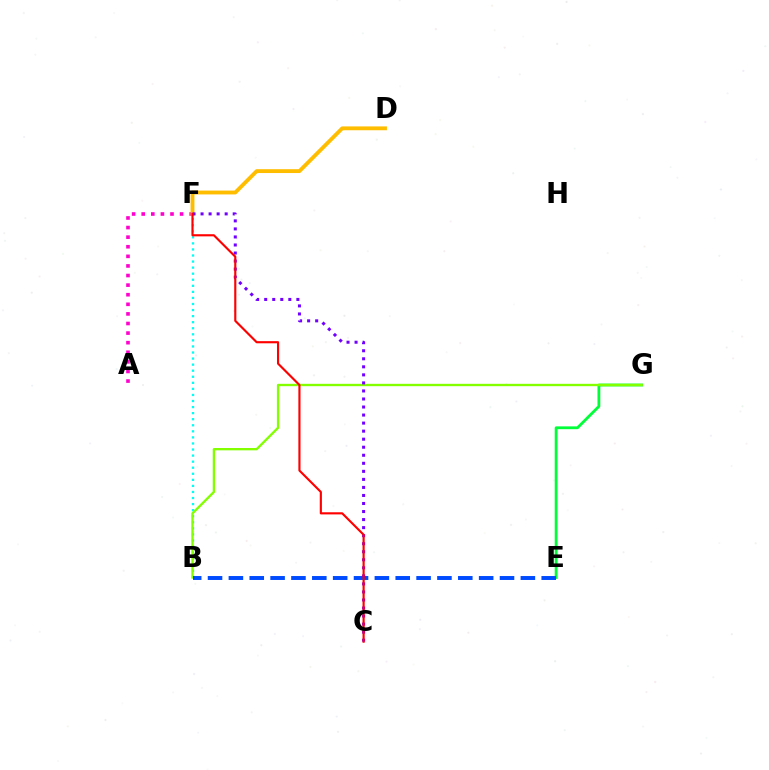{('A', 'F'): [{'color': '#ff00cf', 'line_style': 'dotted', 'thickness': 2.61}], ('E', 'G'): [{'color': '#00ff39', 'line_style': 'solid', 'thickness': 2.03}], ('B', 'F'): [{'color': '#00fff6', 'line_style': 'dotted', 'thickness': 1.65}], ('B', 'G'): [{'color': '#84ff00', 'line_style': 'solid', 'thickness': 1.69}], ('B', 'E'): [{'color': '#004bff', 'line_style': 'dashed', 'thickness': 2.83}], ('D', 'F'): [{'color': '#ffbd00', 'line_style': 'solid', 'thickness': 2.77}], ('C', 'F'): [{'color': '#7200ff', 'line_style': 'dotted', 'thickness': 2.18}, {'color': '#ff0000', 'line_style': 'solid', 'thickness': 1.54}]}